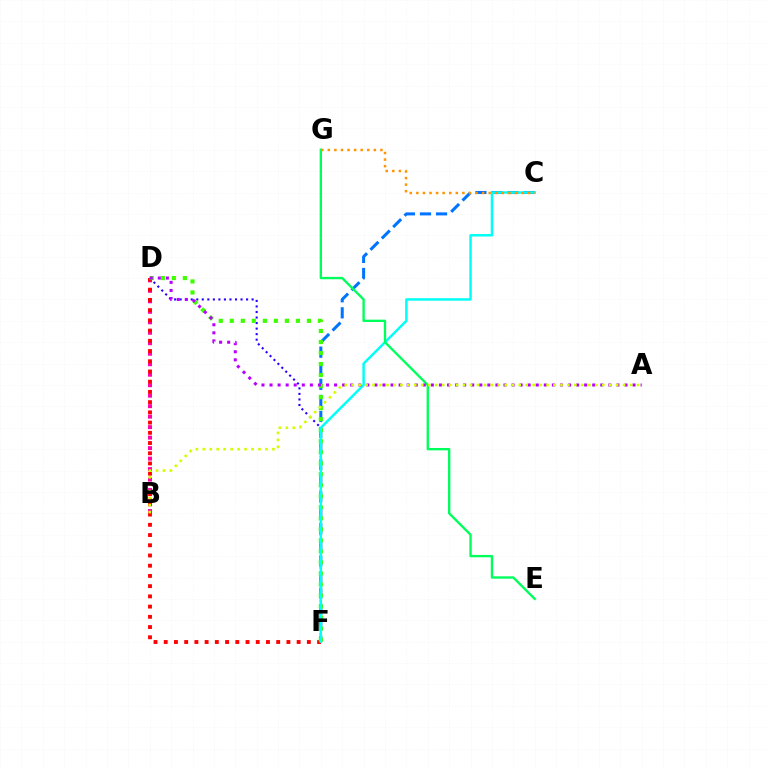{('C', 'F'): [{'color': '#0074ff', 'line_style': 'dashed', 'thickness': 2.18}, {'color': '#00fff6', 'line_style': 'solid', 'thickness': 1.78}], ('D', 'F'): [{'color': '#2500ff', 'line_style': 'dotted', 'thickness': 1.5}, {'color': '#ff0000', 'line_style': 'dotted', 'thickness': 2.78}, {'color': '#3dff00', 'line_style': 'dotted', 'thickness': 2.99}], ('B', 'D'): [{'color': '#ff00ac', 'line_style': 'dotted', 'thickness': 2.85}], ('C', 'G'): [{'color': '#ff9400', 'line_style': 'dotted', 'thickness': 1.79}], ('E', 'G'): [{'color': '#00ff5c', 'line_style': 'solid', 'thickness': 1.7}], ('A', 'D'): [{'color': '#b900ff', 'line_style': 'dotted', 'thickness': 2.19}], ('A', 'B'): [{'color': '#d1ff00', 'line_style': 'dotted', 'thickness': 1.89}]}